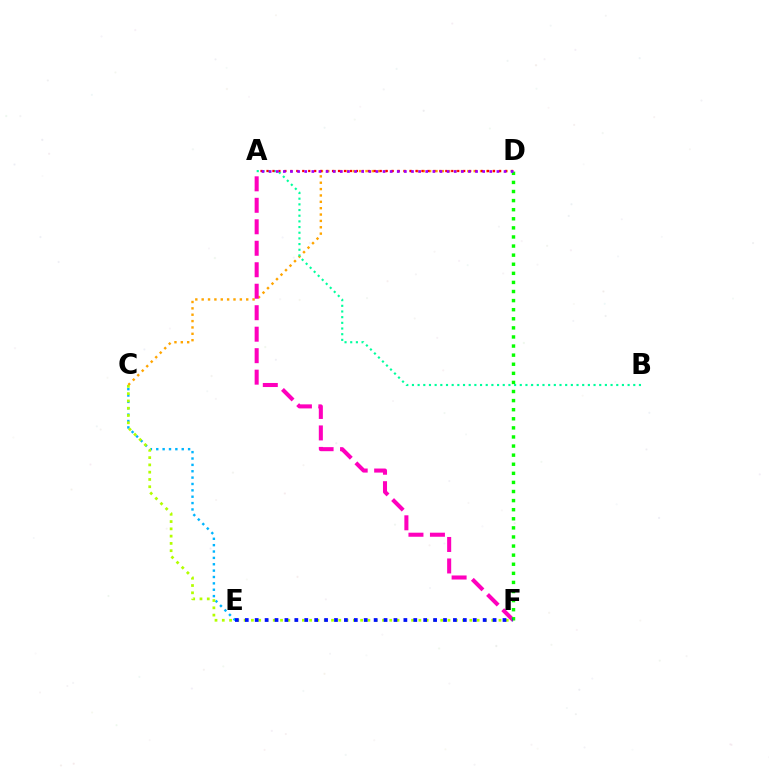{('C', 'E'): [{'color': '#00b5ff', 'line_style': 'dotted', 'thickness': 1.73}], ('C', 'D'): [{'color': '#ffa500', 'line_style': 'dotted', 'thickness': 1.73}], ('C', 'F'): [{'color': '#b3ff00', 'line_style': 'dotted', 'thickness': 1.98}], ('A', 'B'): [{'color': '#00ff9d', 'line_style': 'dotted', 'thickness': 1.54}], ('A', 'F'): [{'color': '#ff00bd', 'line_style': 'dashed', 'thickness': 2.92}], ('A', 'D'): [{'color': '#ff0000', 'line_style': 'dotted', 'thickness': 1.62}, {'color': '#9b00ff', 'line_style': 'dotted', 'thickness': 1.93}], ('D', 'F'): [{'color': '#08ff00', 'line_style': 'dotted', 'thickness': 2.47}], ('E', 'F'): [{'color': '#0010ff', 'line_style': 'dotted', 'thickness': 2.69}]}